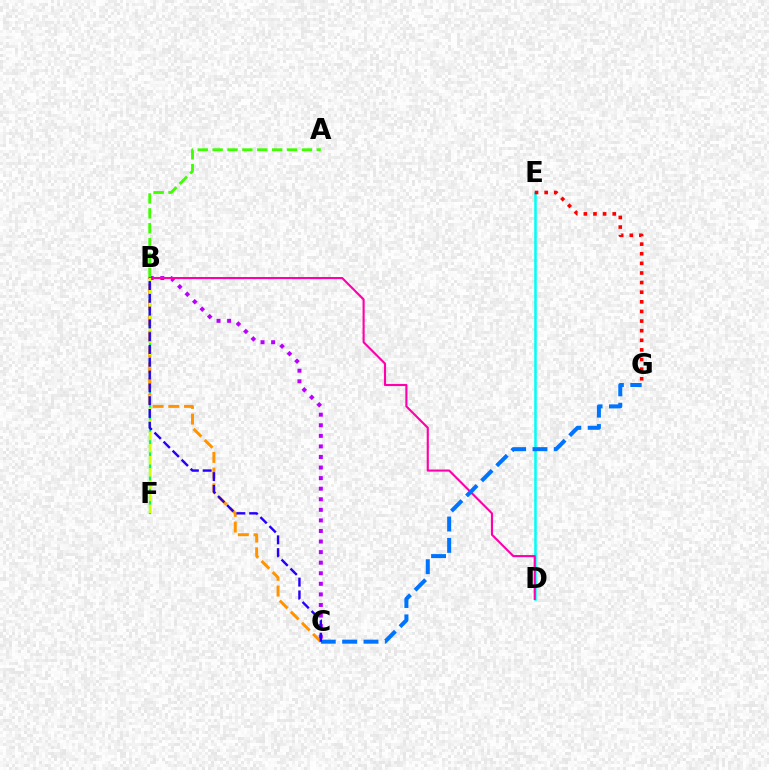{('B', 'F'): [{'color': '#00ff5c', 'line_style': 'solid', 'thickness': 1.63}, {'color': '#d1ff00', 'line_style': 'dashed', 'thickness': 1.65}], ('D', 'E'): [{'color': '#00fff6', 'line_style': 'solid', 'thickness': 1.84}], ('B', 'C'): [{'color': '#b900ff', 'line_style': 'dotted', 'thickness': 2.87}, {'color': '#ff9400', 'line_style': 'dashed', 'thickness': 2.13}, {'color': '#2500ff', 'line_style': 'dashed', 'thickness': 1.74}], ('A', 'B'): [{'color': '#3dff00', 'line_style': 'dashed', 'thickness': 2.02}], ('B', 'D'): [{'color': '#ff00ac', 'line_style': 'solid', 'thickness': 1.53}], ('E', 'G'): [{'color': '#ff0000', 'line_style': 'dotted', 'thickness': 2.61}], ('C', 'G'): [{'color': '#0074ff', 'line_style': 'dashed', 'thickness': 2.9}]}